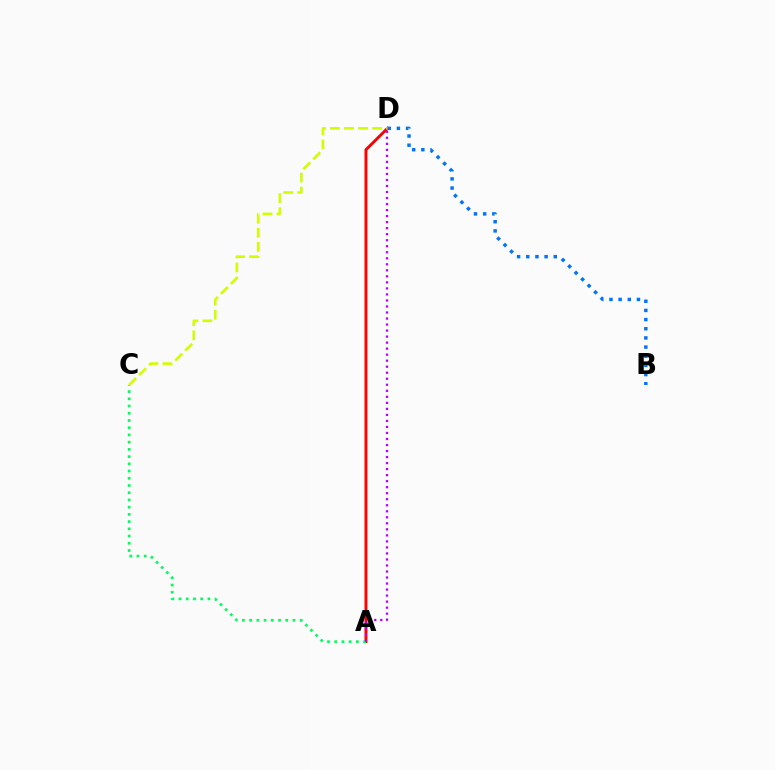{('A', 'D'): [{'color': '#ff0000', 'line_style': 'solid', 'thickness': 2.11}, {'color': '#b900ff', 'line_style': 'dotted', 'thickness': 1.64}], ('A', 'C'): [{'color': '#00ff5c', 'line_style': 'dotted', 'thickness': 1.96}], ('B', 'D'): [{'color': '#0074ff', 'line_style': 'dotted', 'thickness': 2.49}], ('C', 'D'): [{'color': '#d1ff00', 'line_style': 'dashed', 'thickness': 1.91}]}